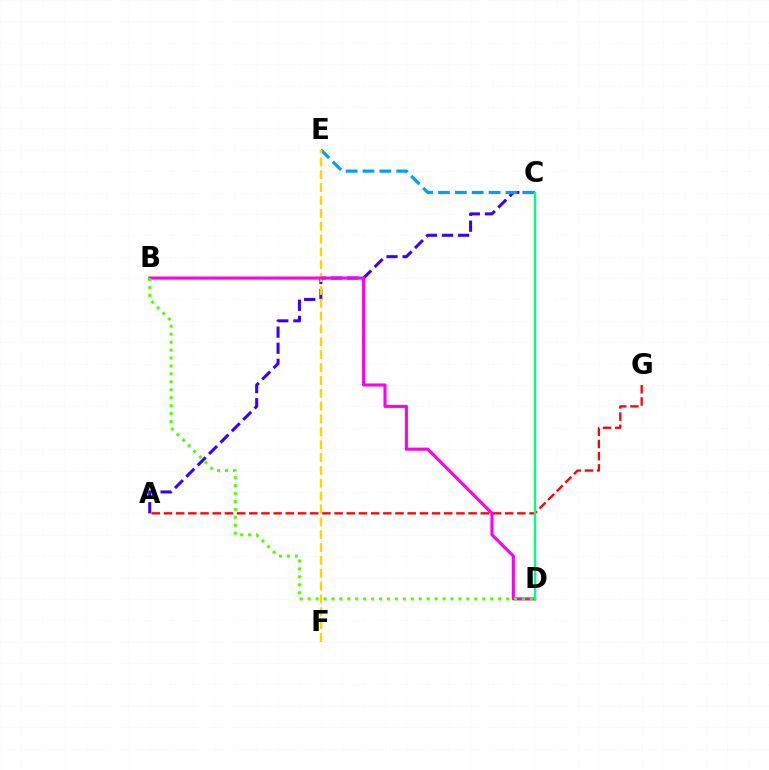{('A', 'C'): [{'color': '#3700ff', 'line_style': 'dashed', 'thickness': 2.18}], ('C', 'E'): [{'color': '#009eff', 'line_style': 'dashed', 'thickness': 2.29}], ('E', 'F'): [{'color': '#ffd500', 'line_style': 'dashed', 'thickness': 1.75}], ('B', 'D'): [{'color': '#ff00ed', 'line_style': 'solid', 'thickness': 2.24}, {'color': '#4fff00', 'line_style': 'dotted', 'thickness': 2.16}], ('A', 'G'): [{'color': '#ff0000', 'line_style': 'dashed', 'thickness': 1.66}], ('C', 'D'): [{'color': '#00ff86', 'line_style': 'solid', 'thickness': 1.71}]}